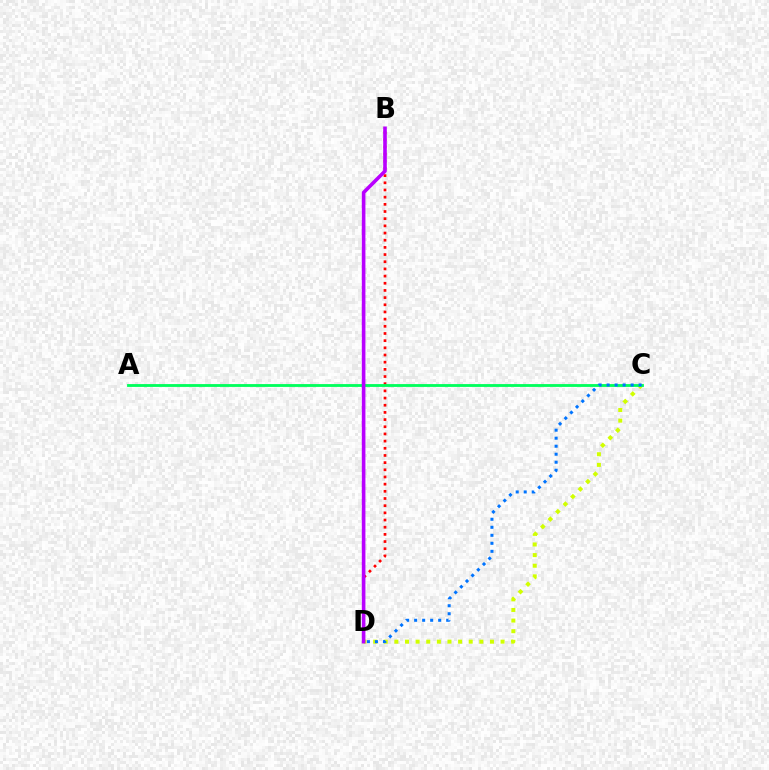{('C', 'D'): [{'color': '#d1ff00', 'line_style': 'dotted', 'thickness': 2.89}, {'color': '#0074ff', 'line_style': 'dotted', 'thickness': 2.18}], ('B', 'D'): [{'color': '#ff0000', 'line_style': 'dotted', 'thickness': 1.95}, {'color': '#b900ff', 'line_style': 'solid', 'thickness': 2.6}], ('A', 'C'): [{'color': '#00ff5c', 'line_style': 'solid', 'thickness': 2.04}]}